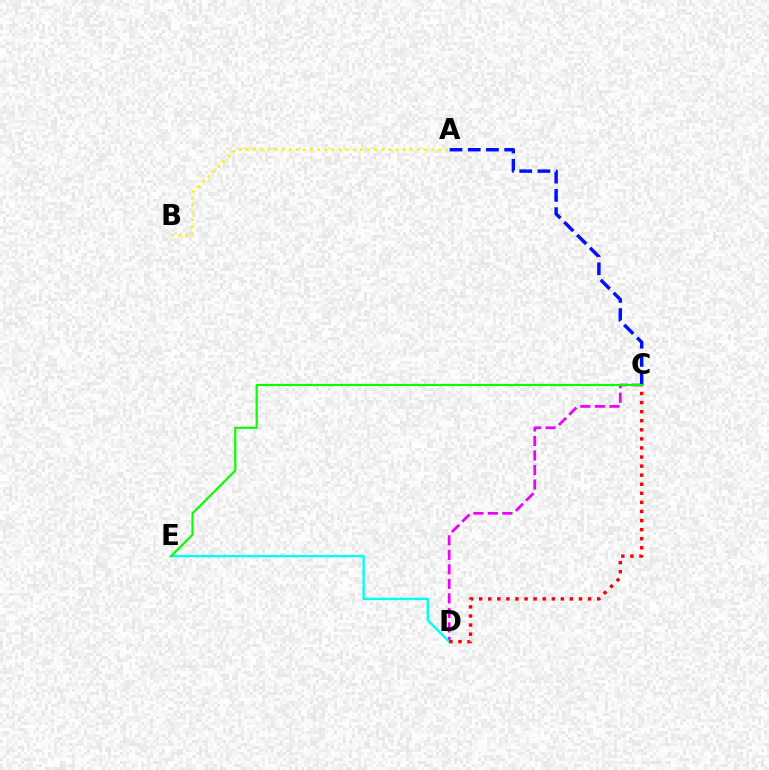{('C', 'D'): [{'color': '#ee00ff', 'line_style': 'dashed', 'thickness': 1.97}, {'color': '#ff0000', 'line_style': 'dotted', 'thickness': 2.46}], ('D', 'E'): [{'color': '#00fff6', 'line_style': 'solid', 'thickness': 1.7}], ('A', 'C'): [{'color': '#0010ff', 'line_style': 'dashed', 'thickness': 2.48}], ('A', 'B'): [{'color': '#fcf500', 'line_style': 'dotted', 'thickness': 1.94}], ('C', 'E'): [{'color': '#08ff00', 'line_style': 'solid', 'thickness': 1.57}]}